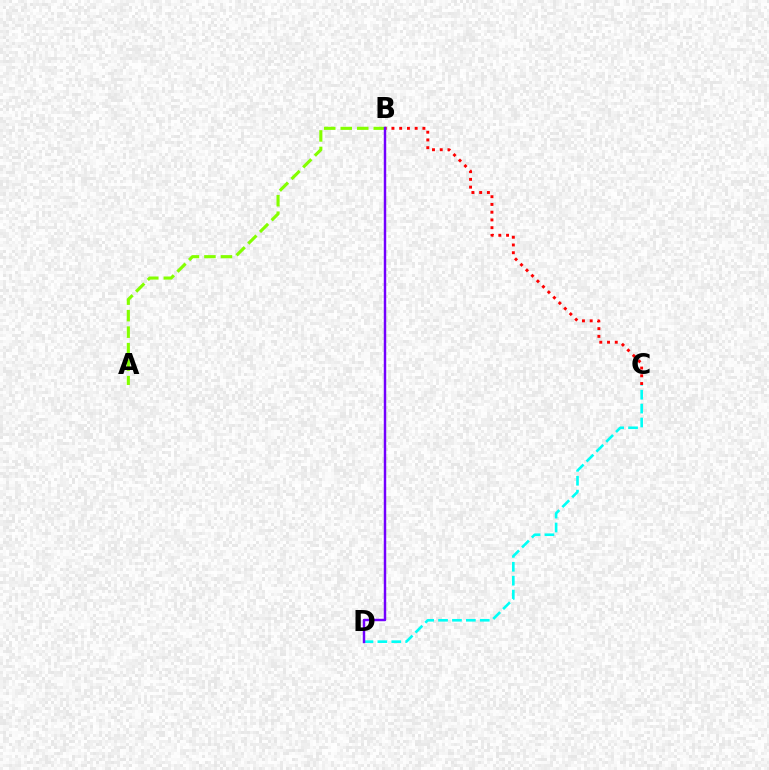{('C', 'D'): [{'color': '#00fff6', 'line_style': 'dashed', 'thickness': 1.89}], ('B', 'C'): [{'color': '#ff0000', 'line_style': 'dotted', 'thickness': 2.1}], ('A', 'B'): [{'color': '#84ff00', 'line_style': 'dashed', 'thickness': 2.24}], ('B', 'D'): [{'color': '#7200ff', 'line_style': 'solid', 'thickness': 1.76}]}